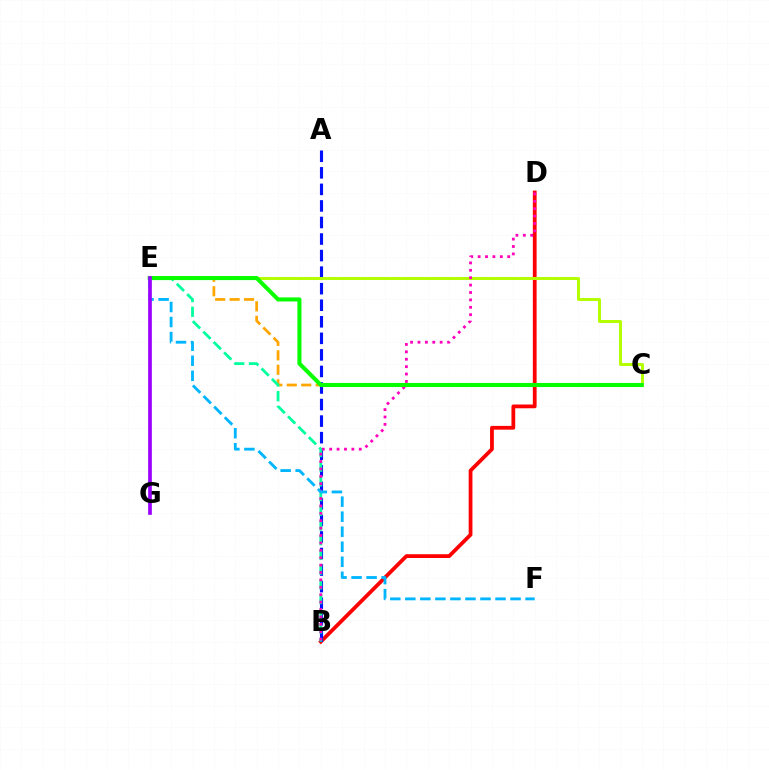{('B', 'D'): [{'color': '#ff0000', 'line_style': 'solid', 'thickness': 2.71}, {'color': '#ff00bd', 'line_style': 'dotted', 'thickness': 2.01}], ('A', 'B'): [{'color': '#0010ff', 'line_style': 'dashed', 'thickness': 2.25}], ('C', 'E'): [{'color': '#ffa500', 'line_style': 'dashed', 'thickness': 1.96}, {'color': '#b3ff00', 'line_style': 'solid', 'thickness': 2.13}, {'color': '#08ff00', 'line_style': 'solid', 'thickness': 2.93}], ('B', 'E'): [{'color': '#00ff9d', 'line_style': 'dashed', 'thickness': 2.0}], ('E', 'F'): [{'color': '#00b5ff', 'line_style': 'dashed', 'thickness': 2.04}], ('E', 'G'): [{'color': '#9b00ff', 'line_style': 'solid', 'thickness': 2.64}]}